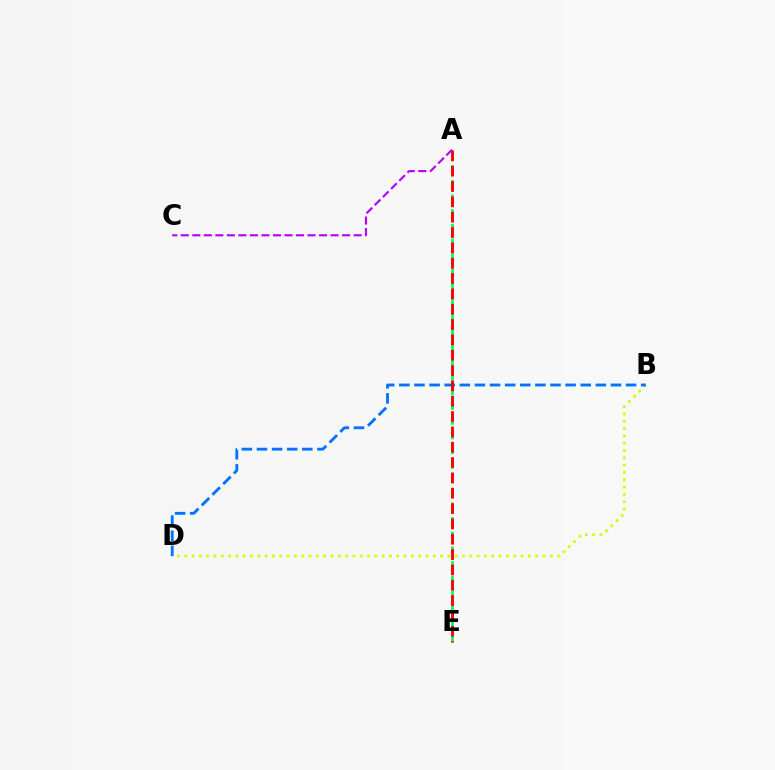{('A', 'E'): [{'color': '#00ff5c', 'line_style': 'dashed', 'thickness': 1.99}, {'color': '#ff0000', 'line_style': 'dashed', 'thickness': 2.08}], ('B', 'D'): [{'color': '#d1ff00', 'line_style': 'dotted', 'thickness': 1.99}, {'color': '#0074ff', 'line_style': 'dashed', 'thickness': 2.05}], ('A', 'C'): [{'color': '#b900ff', 'line_style': 'dashed', 'thickness': 1.57}]}